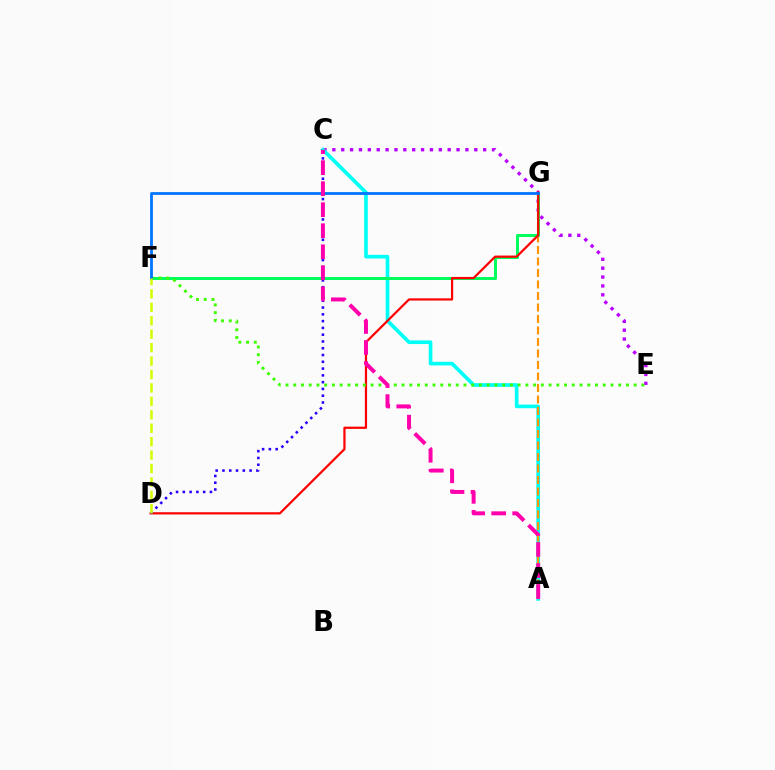{('C', 'E'): [{'color': '#b900ff', 'line_style': 'dotted', 'thickness': 2.41}], ('A', 'C'): [{'color': '#00fff6', 'line_style': 'solid', 'thickness': 2.64}, {'color': '#ff00ac', 'line_style': 'dashed', 'thickness': 2.86}], ('A', 'G'): [{'color': '#ff9400', 'line_style': 'dashed', 'thickness': 1.56}], ('F', 'G'): [{'color': '#00ff5c', 'line_style': 'solid', 'thickness': 2.15}, {'color': '#0074ff', 'line_style': 'solid', 'thickness': 2.01}], ('D', 'G'): [{'color': '#ff0000', 'line_style': 'solid', 'thickness': 1.6}], ('E', 'F'): [{'color': '#3dff00', 'line_style': 'dotted', 'thickness': 2.1}], ('C', 'D'): [{'color': '#2500ff', 'line_style': 'dotted', 'thickness': 1.84}], ('D', 'F'): [{'color': '#d1ff00', 'line_style': 'dashed', 'thickness': 1.82}]}